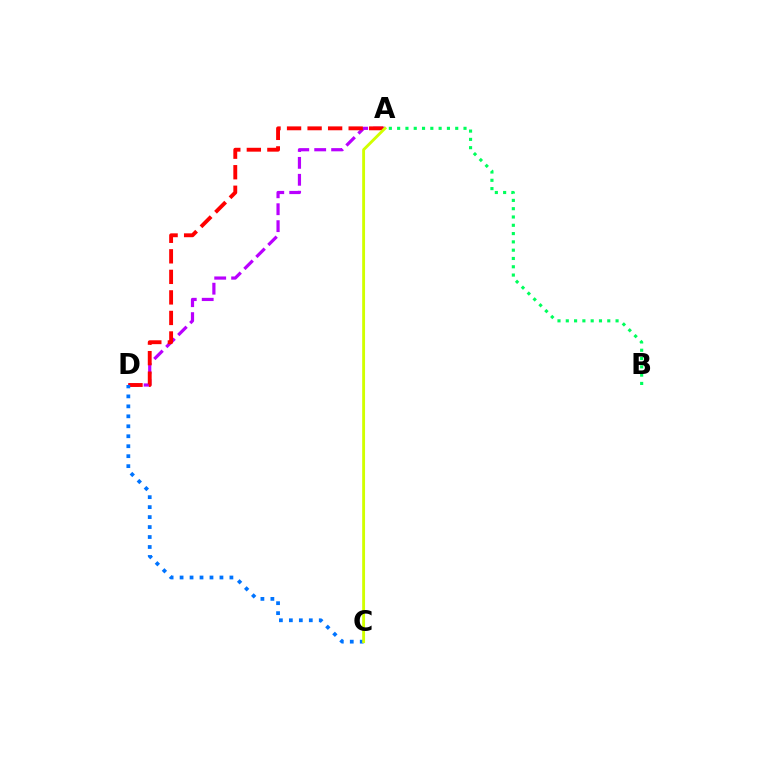{('A', 'D'): [{'color': '#b900ff', 'line_style': 'dashed', 'thickness': 2.3}, {'color': '#ff0000', 'line_style': 'dashed', 'thickness': 2.79}], ('C', 'D'): [{'color': '#0074ff', 'line_style': 'dotted', 'thickness': 2.71}], ('A', 'B'): [{'color': '#00ff5c', 'line_style': 'dotted', 'thickness': 2.25}], ('A', 'C'): [{'color': '#d1ff00', 'line_style': 'solid', 'thickness': 2.07}]}